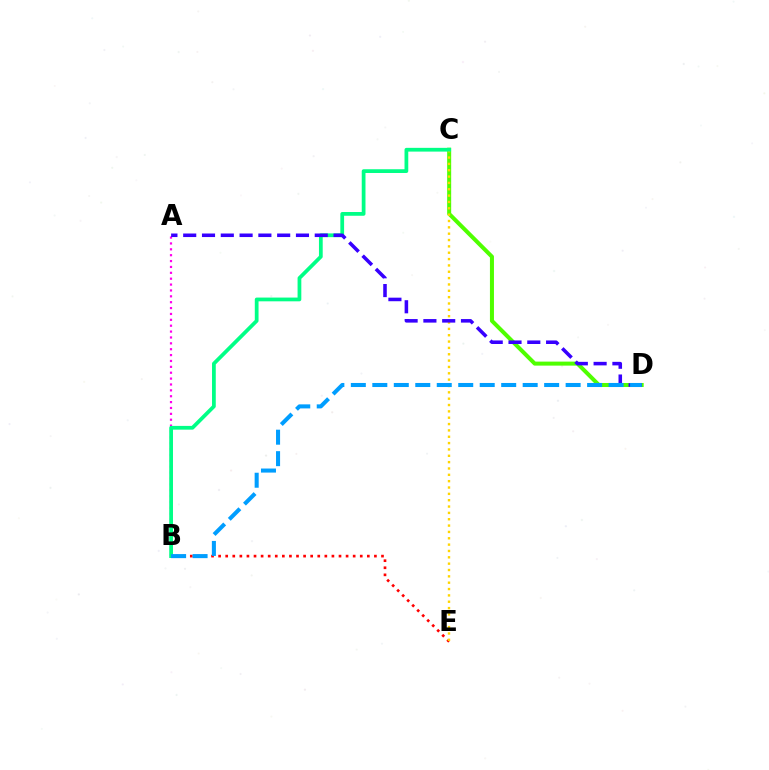{('C', 'D'): [{'color': '#4fff00', 'line_style': 'solid', 'thickness': 2.89}], ('B', 'E'): [{'color': '#ff0000', 'line_style': 'dotted', 'thickness': 1.92}], ('A', 'B'): [{'color': '#ff00ed', 'line_style': 'dotted', 'thickness': 1.6}], ('C', 'E'): [{'color': '#ffd500', 'line_style': 'dotted', 'thickness': 1.72}], ('B', 'C'): [{'color': '#00ff86', 'line_style': 'solid', 'thickness': 2.7}], ('A', 'D'): [{'color': '#3700ff', 'line_style': 'dashed', 'thickness': 2.55}], ('B', 'D'): [{'color': '#009eff', 'line_style': 'dashed', 'thickness': 2.92}]}